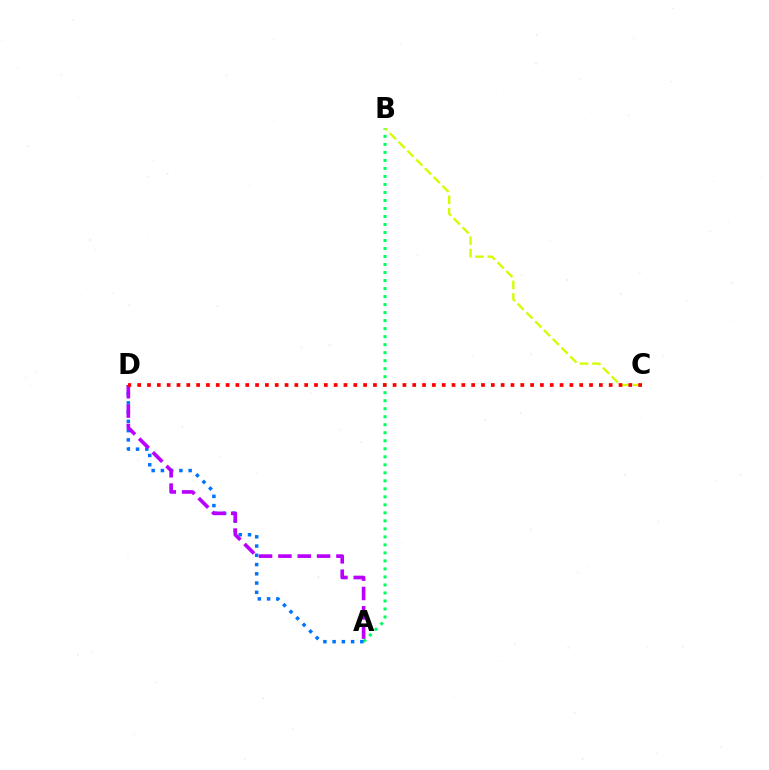{('A', 'B'): [{'color': '#00ff5c', 'line_style': 'dotted', 'thickness': 2.18}], ('A', 'D'): [{'color': '#0074ff', 'line_style': 'dotted', 'thickness': 2.51}, {'color': '#b900ff', 'line_style': 'dashed', 'thickness': 2.63}], ('B', 'C'): [{'color': '#d1ff00', 'line_style': 'dashed', 'thickness': 1.69}], ('C', 'D'): [{'color': '#ff0000', 'line_style': 'dotted', 'thickness': 2.67}]}